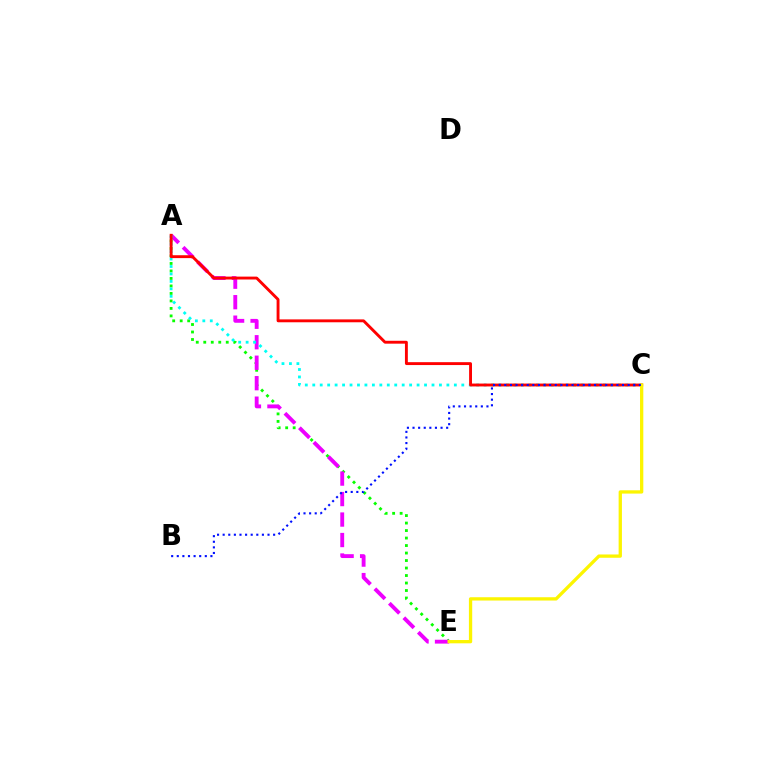{('A', 'E'): [{'color': '#08ff00', 'line_style': 'dotted', 'thickness': 2.04}, {'color': '#ee00ff', 'line_style': 'dashed', 'thickness': 2.78}], ('A', 'C'): [{'color': '#00fff6', 'line_style': 'dotted', 'thickness': 2.02}, {'color': '#ff0000', 'line_style': 'solid', 'thickness': 2.08}], ('C', 'E'): [{'color': '#fcf500', 'line_style': 'solid', 'thickness': 2.37}], ('B', 'C'): [{'color': '#0010ff', 'line_style': 'dotted', 'thickness': 1.52}]}